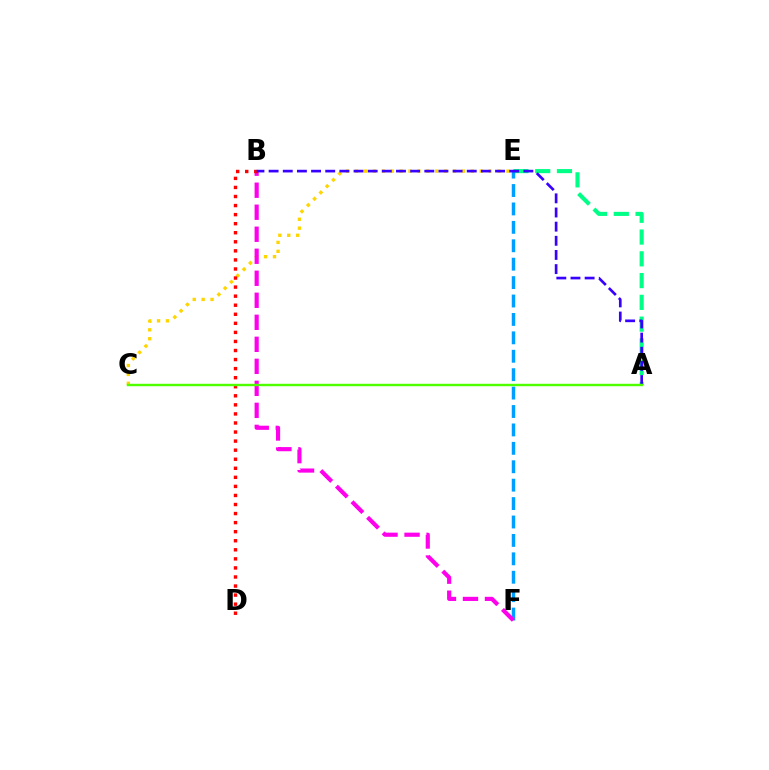{('C', 'E'): [{'color': '#ffd500', 'line_style': 'dotted', 'thickness': 2.42}], ('A', 'E'): [{'color': '#00ff86', 'line_style': 'dashed', 'thickness': 2.96}], ('E', 'F'): [{'color': '#009eff', 'line_style': 'dashed', 'thickness': 2.5}], ('B', 'F'): [{'color': '#ff00ed', 'line_style': 'dashed', 'thickness': 2.99}], ('B', 'D'): [{'color': '#ff0000', 'line_style': 'dotted', 'thickness': 2.46}], ('A', 'B'): [{'color': '#3700ff', 'line_style': 'dashed', 'thickness': 1.92}], ('A', 'C'): [{'color': '#4fff00', 'line_style': 'solid', 'thickness': 1.74}]}